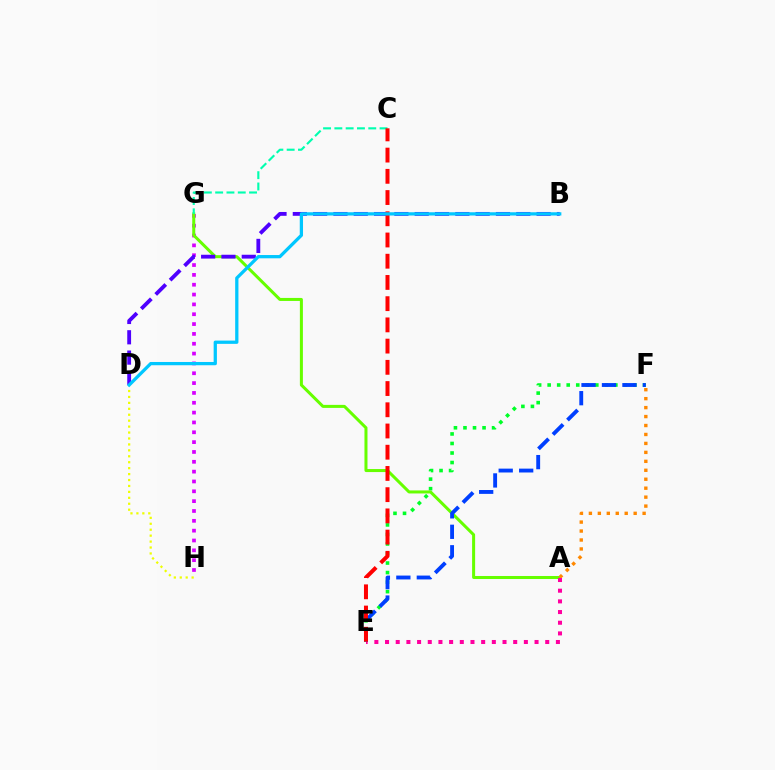{('G', 'H'): [{'color': '#d600ff', 'line_style': 'dotted', 'thickness': 2.67}], ('E', 'F'): [{'color': '#00ff27', 'line_style': 'dotted', 'thickness': 2.59}, {'color': '#003fff', 'line_style': 'dashed', 'thickness': 2.78}], ('A', 'G'): [{'color': '#66ff00', 'line_style': 'solid', 'thickness': 2.17}], ('A', 'F'): [{'color': '#ff8800', 'line_style': 'dotted', 'thickness': 2.43}], ('A', 'E'): [{'color': '#ff00a0', 'line_style': 'dotted', 'thickness': 2.9}], ('B', 'D'): [{'color': '#4f00ff', 'line_style': 'dashed', 'thickness': 2.76}, {'color': '#00c7ff', 'line_style': 'solid', 'thickness': 2.35}], ('C', 'G'): [{'color': '#00ffaf', 'line_style': 'dashed', 'thickness': 1.54}], ('D', 'H'): [{'color': '#eeff00', 'line_style': 'dotted', 'thickness': 1.61}], ('C', 'E'): [{'color': '#ff0000', 'line_style': 'dashed', 'thickness': 2.88}]}